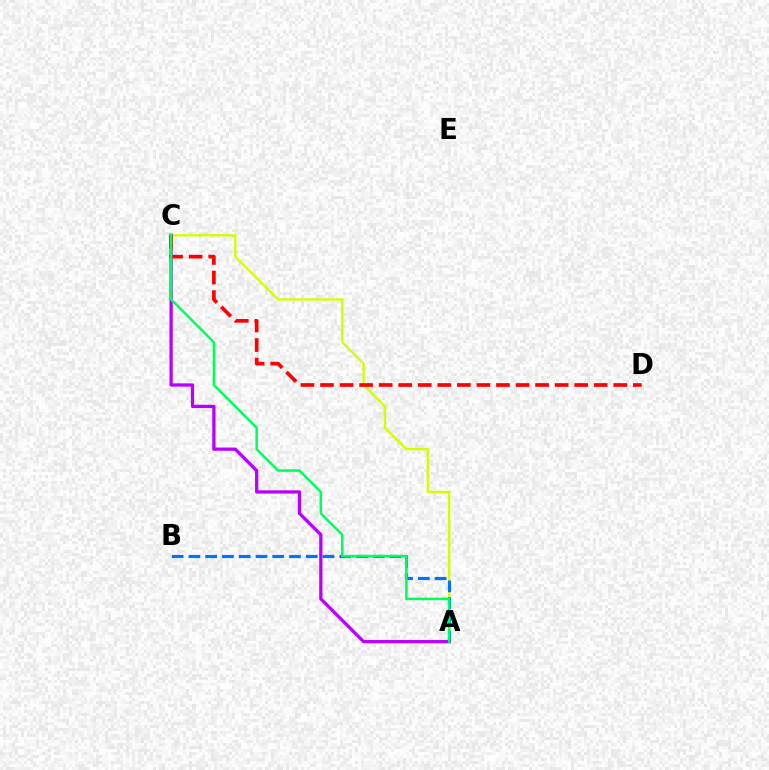{('A', 'C'): [{'color': '#d1ff00', 'line_style': 'solid', 'thickness': 1.68}, {'color': '#b900ff', 'line_style': 'solid', 'thickness': 2.35}, {'color': '#00ff5c', 'line_style': 'solid', 'thickness': 1.81}], ('A', 'B'): [{'color': '#0074ff', 'line_style': 'dashed', 'thickness': 2.28}], ('C', 'D'): [{'color': '#ff0000', 'line_style': 'dashed', 'thickness': 2.66}]}